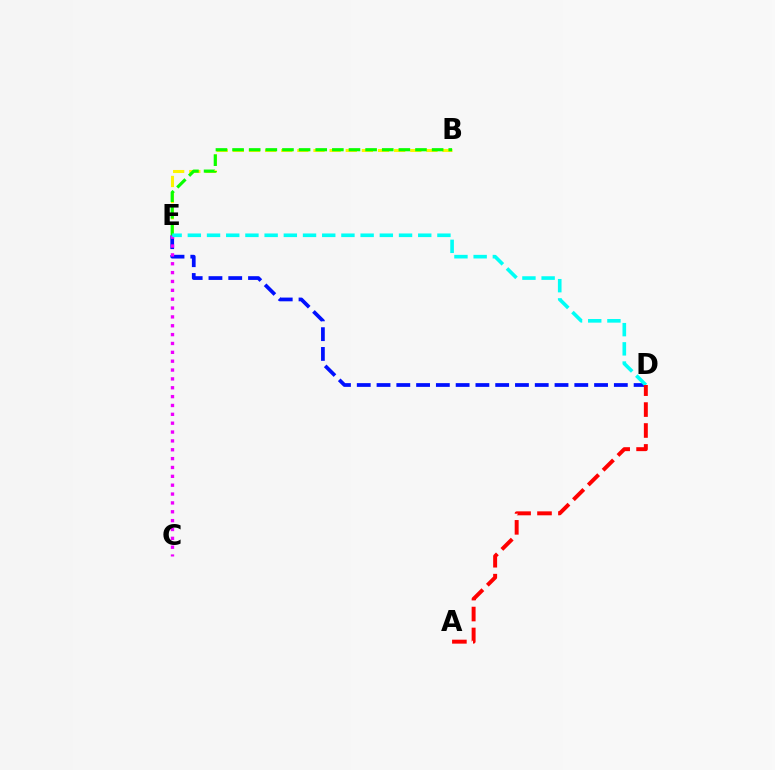{('B', 'E'): [{'color': '#fcf500', 'line_style': 'dashed', 'thickness': 2.19}, {'color': '#08ff00', 'line_style': 'dashed', 'thickness': 2.26}], ('D', 'E'): [{'color': '#0010ff', 'line_style': 'dashed', 'thickness': 2.69}, {'color': '#00fff6', 'line_style': 'dashed', 'thickness': 2.61}], ('C', 'E'): [{'color': '#ee00ff', 'line_style': 'dotted', 'thickness': 2.41}], ('A', 'D'): [{'color': '#ff0000', 'line_style': 'dashed', 'thickness': 2.84}]}